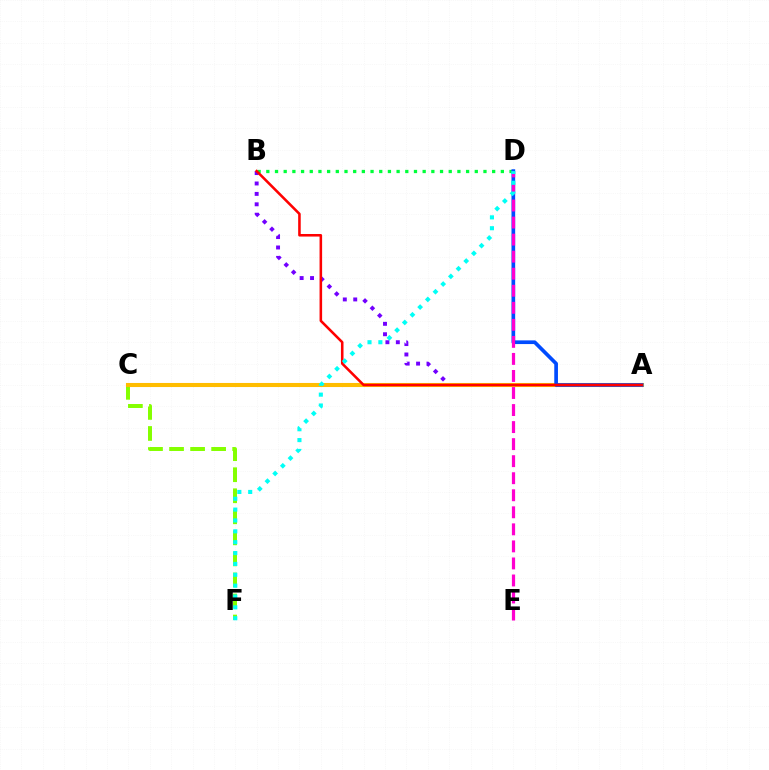{('C', 'F'): [{'color': '#84ff00', 'line_style': 'dashed', 'thickness': 2.86}], ('A', 'B'): [{'color': '#7200ff', 'line_style': 'dotted', 'thickness': 2.83}, {'color': '#ff0000', 'line_style': 'solid', 'thickness': 1.85}], ('B', 'D'): [{'color': '#00ff39', 'line_style': 'dotted', 'thickness': 2.36}], ('A', 'C'): [{'color': '#ffbd00', 'line_style': 'solid', 'thickness': 2.93}], ('A', 'D'): [{'color': '#004bff', 'line_style': 'solid', 'thickness': 2.65}], ('D', 'E'): [{'color': '#ff00cf', 'line_style': 'dashed', 'thickness': 2.32}], ('D', 'F'): [{'color': '#00fff6', 'line_style': 'dotted', 'thickness': 2.95}]}